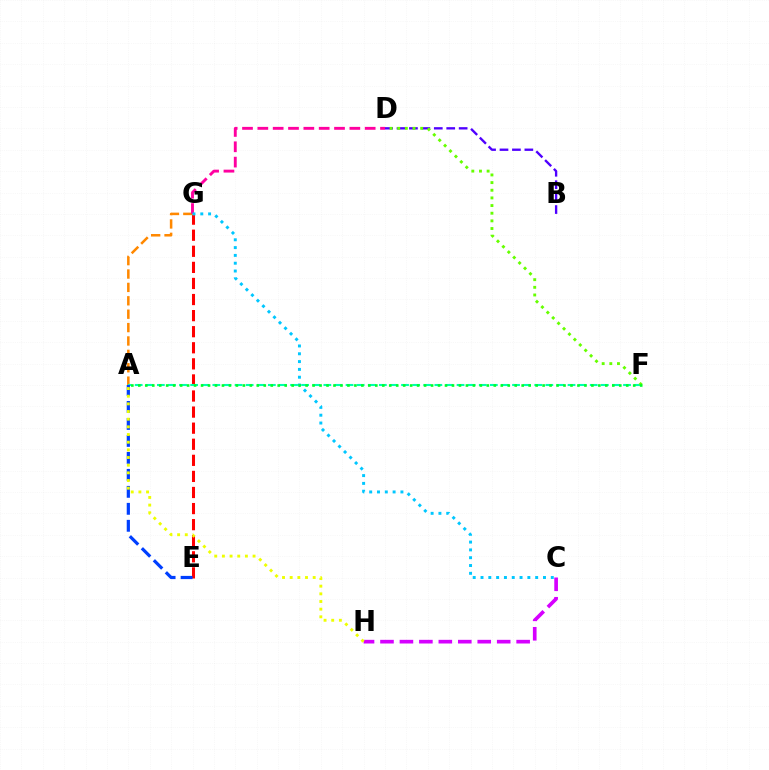{('E', 'G'): [{'color': '#ff0000', 'line_style': 'dashed', 'thickness': 2.18}], ('A', 'G'): [{'color': '#ff8800', 'line_style': 'dashed', 'thickness': 1.82}], ('C', 'H'): [{'color': '#d600ff', 'line_style': 'dashed', 'thickness': 2.64}], ('A', 'F'): [{'color': '#00ffaf', 'line_style': 'dashed', 'thickness': 1.51}, {'color': '#00ff27', 'line_style': 'dotted', 'thickness': 1.89}], ('B', 'D'): [{'color': '#4f00ff', 'line_style': 'dashed', 'thickness': 1.69}], ('D', 'F'): [{'color': '#66ff00', 'line_style': 'dotted', 'thickness': 2.08}], ('D', 'G'): [{'color': '#ff00a0', 'line_style': 'dashed', 'thickness': 2.08}], ('A', 'E'): [{'color': '#003fff', 'line_style': 'dashed', 'thickness': 2.31}], ('C', 'G'): [{'color': '#00c7ff', 'line_style': 'dotted', 'thickness': 2.12}], ('A', 'H'): [{'color': '#eeff00', 'line_style': 'dotted', 'thickness': 2.08}]}